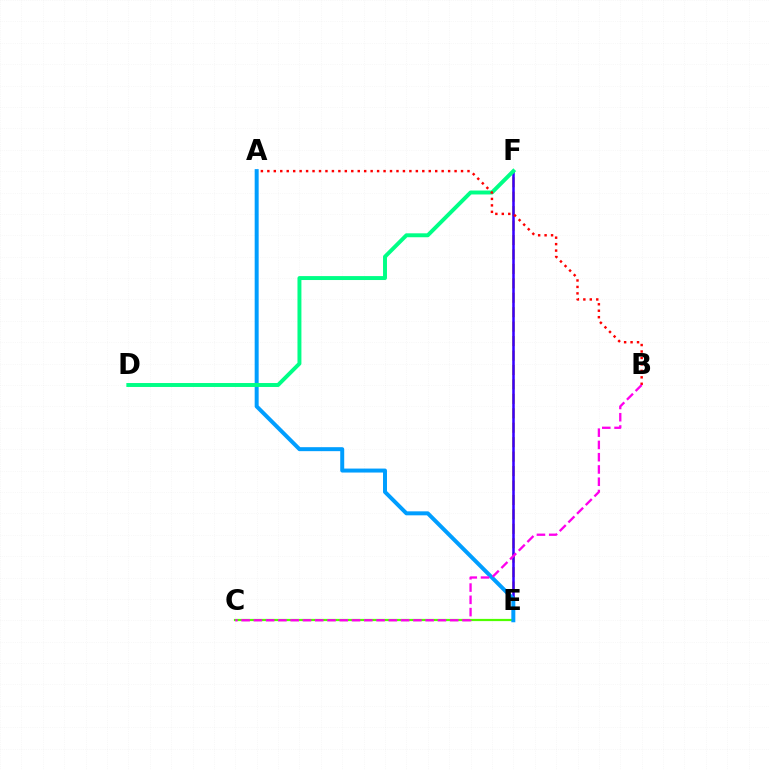{('C', 'E'): [{'color': '#4fff00', 'line_style': 'solid', 'thickness': 1.6}], ('E', 'F'): [{'color': '#ffd500', 'line_style': 'dashed', 'thickness': 1.96}, {'color': '#3700ff', 'line_style': 'solid', 'thickness': 1.82}], ('A', 'E'): [{'color': '#009eff', 'line_style': 'solid', 'thickness': 2.86}], ('D', 'F'): [{'color': '#00ff86', 'line_style': 'solid', 'thickness': 2.84}], ('A', 'B'): [{'color': '#ff0000', 'line_style': 'dotted', 'thickness': 1.75}], ('B', 'C'): [{'color': '#ff00ed', 'line_style': 'dashed', 'thickness': 1.67}]}